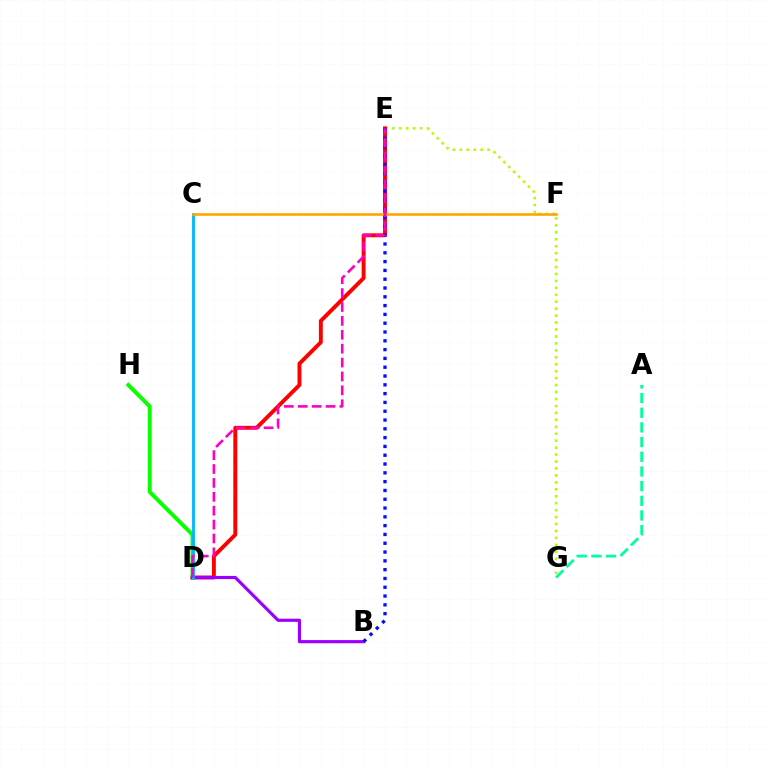{('E', 'G'): [{'color': '#b3ff00', 'line_style': 'dotted', 'thickness': 1.89}], ('D', 'H'): [{'color': '#08ff00', 'line_style': 'solid', 'thickness': 2.82}], ('A', 'G'): [{'color': '#00ff9d', 'line_style': 'dashed', 'thickness': 1.99}], ('D', 'E'): [{'color': '#ff0000', 'line_style': 'solid', 'thickness': 2.81}, {'color': '#ff00bd', 'line_style': 'dashed', 'thickness': 1.89}], ('B', 'D'): [{'color': '#9b00ff', 'line_style': 'solid', 'thickness': 2.28}], ('C', 'D'): [{'color': '#00b5ff', 'line_style': 'solid', 'thickness': 2.02}], ('C', 'F'): [{'color': '#ffa500', 'line_style': 'solid', 'thickness': 1.87}], ('B', 'E'): [{'color': '#0010ff', 'line_style': 'dotted', 'thickness': 2.39}]}